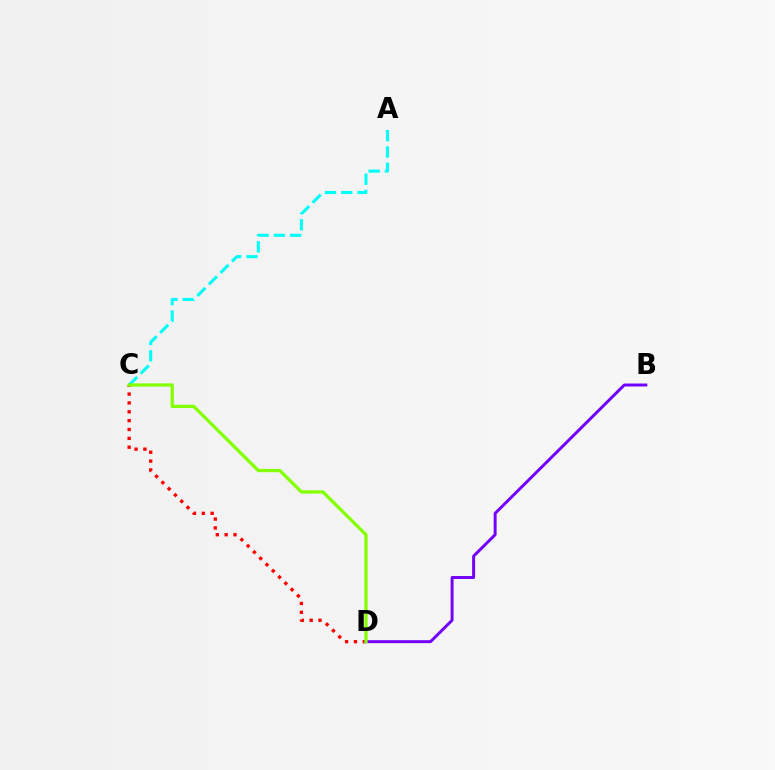{('A', 'C'): [{'color': '#00fff6', 'line_style': 'dashed', 'thickness': 2.21}], ('C', 'D'): [{'color': '#ff0000', 'line_style': 'dotted', 'thickness': 2.41}, {'color': '#84ff00', 'line_style': 'solid', 'thickness': 2.35}], ('B', 'D'): [{'color': '#7200ff', 'line_style': 'solid', 'thickness': 2.13}]}